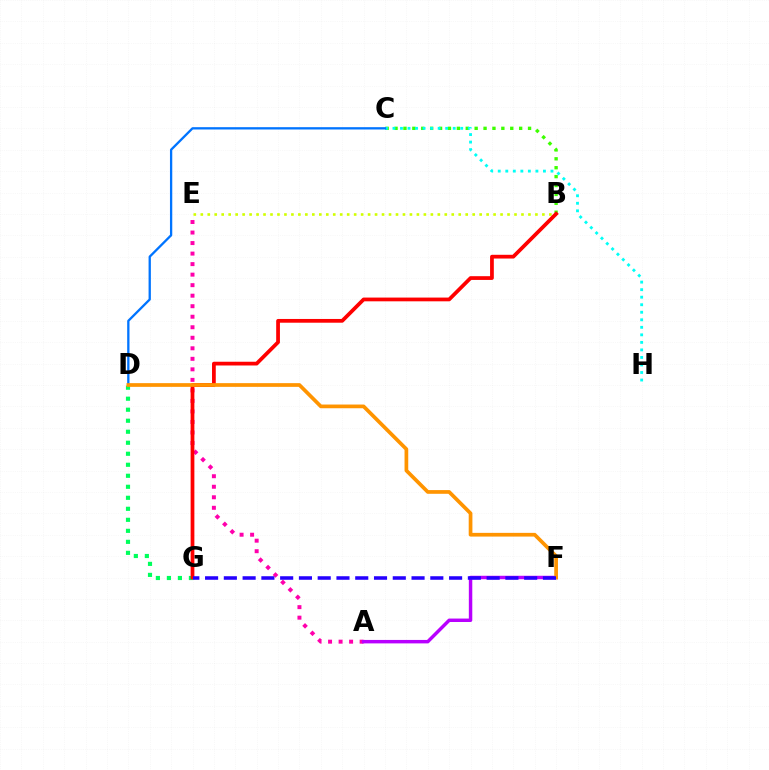{('B', 'E'): [{'color': '#d1ff00', 'line_style': 'dotted', 'thickness': 1.89}], ('B', 'C'): [{'color': '#3dff00', 'line_style': 'dotted', 'thickness': 2.42}], ('A', 'E'): [{'color': '#ff00ac', 'line_style': 'dotted', 'thickness': 2.86}], ('D', 'G'): [{'color': '#00ff5c', 'line_style': 'dotted', 'thickness': 2.99}], ('A', 'F'): [{'color': '#b900ff', 'line_style': 'solid', 'thickness': 2.48}], ('C', 'H'): [{'color': '#00fff6', 'line_style': 'dotted', 'thickness': 2.05}], ('C', 'D'): [{'color': '#0074ff', 'line_style': 'solid', 'thickness': 1.66}], ('B', 'G'): [{'color': '#ff0000', 'line_style': 'solid', 'thickness': 2.7}], ('D', 'F'): [{'color': '#ff9400', 'line_style': 'solid', 'thickness': 2.67}], ('F', 'G'): [{'color': '#2500ff', 'line_style': 'dashed', 'thickness': 2.55}]}